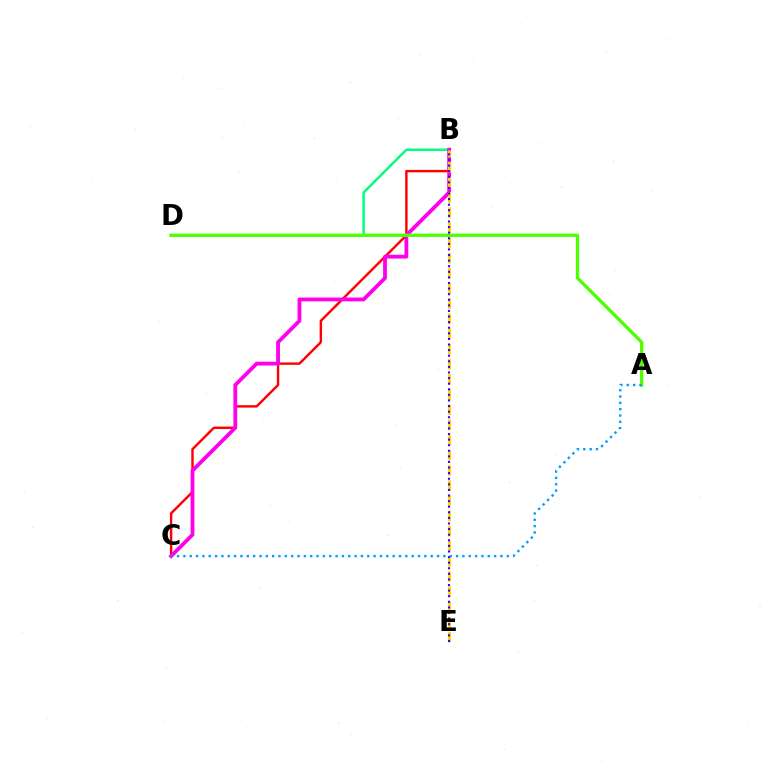{('B', 'D'): [{'color': '#00ff86', 'line_style': 'solid', 'thickness': 1.8}], ('B', 'C'): [{'color': '#ff0000', 'line_style': 'solid', 'thickness': 1.74}, {'color': '#ff00ed', 'line_style': 'solid', 'thickness': 2.74}], ('A', 'D'): [{'color': '#4fff00', 'line_style': 'solid', 'thickness': 2.38}], ('B', 'E'): [{'color': '#ffd500', 'line_style': 'dashed', 'thickness': 2.06}, {'color': '#3700ff', 'line_style': 'dotted', 'thickness': 1.52}], ('A', 'C'): [{'color': '#009eff', 'line_style': 'dotted', 'thickness': 1.72}]}